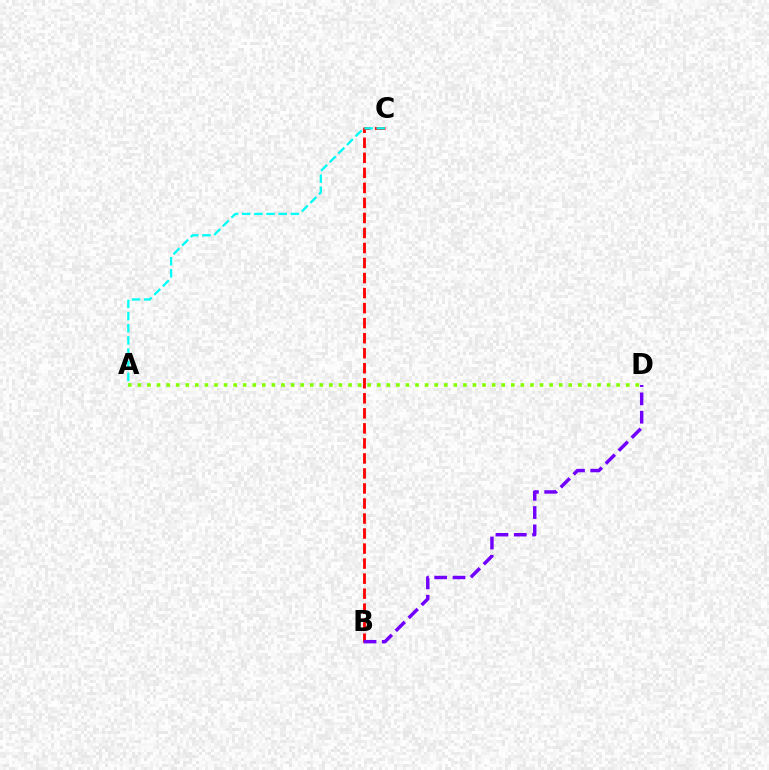{('B', 'C'): [{'color': '#ff0000', 'line_style': 'dashed', 'thickness': 2.04}], ('A', 'D'): [{'color': '#84ff00', 'line_style': 'dotted', 'thickness': 2.6}], ('B', 'D'): [{'color': '#7200ff', 'line_style': 'dashed', 'thickness': 2.49}], ('A', 'C'): [{'color': '#00fff6', 'line_style': 'dashed', 'thickness': 1.65}]}